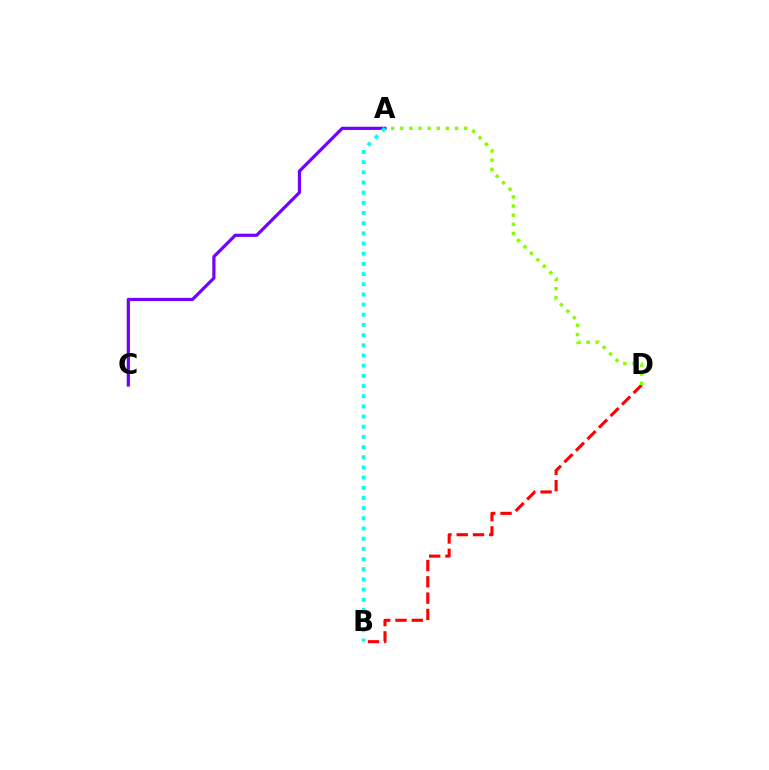{('B', 'D'): [{'color': '#ff0000', 'line_style': 'dashed', 'thickness': 2.21}], ('A', 'C'): [{'color': '#7200ff', 'line_style': 'solid', 'thickness': 2.3}], ('A', 'D'): [{'color': '#84ff00', 'line_style': 'dotted', 'thickness': 2.48}], ('A', 'B'): [{'color': '#00fff6', 'line_style': 'dotted', 'thickness': 2.77}]}